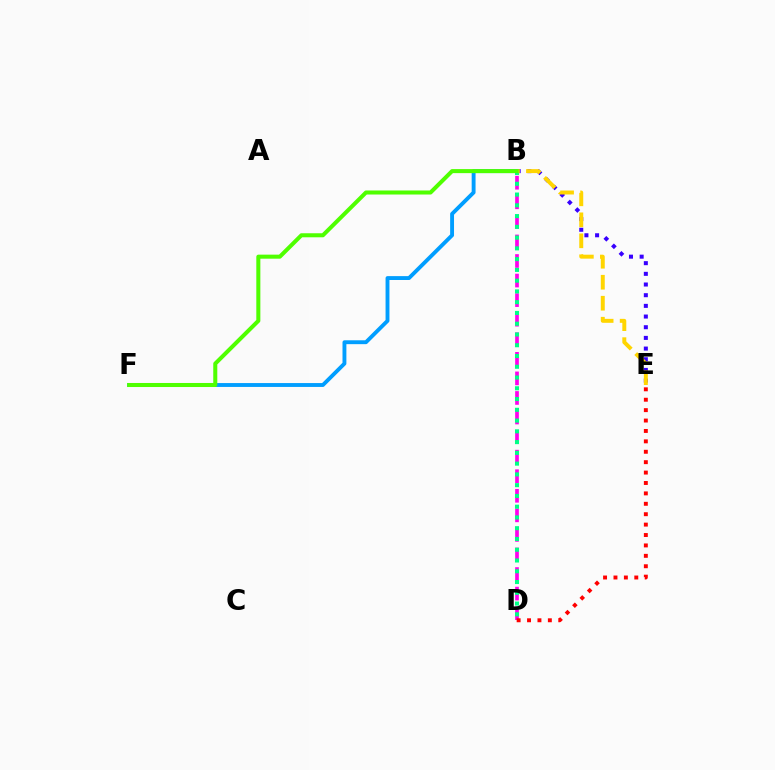{('B', 'D'): [{'color': '#ff00ed', 'line_style': 'dashed', 'thickness': 2.66}, {'color': '#00ff86', 'line_style': 'dotted', 'thickness': 2.92}], ('B', 'E'): [{'color': '#3700ff', 'line_style': 'dotted', 'thickness': 2.9}, {'color': '#ffd500', 'line_style': 'dashed', 'thickness': 2.85}], ('D', 'E'): [{'color': '#ff0000', 'line_style': 'dotted', 'thickness': 2.83}], ('B', 'F'): [{'color': '#009eff', 'line_style': 'solid', 'thickness': 2.79}, {'color': '#4fff00', 'line_style': 'solid', 'thickness': 2.91}]}